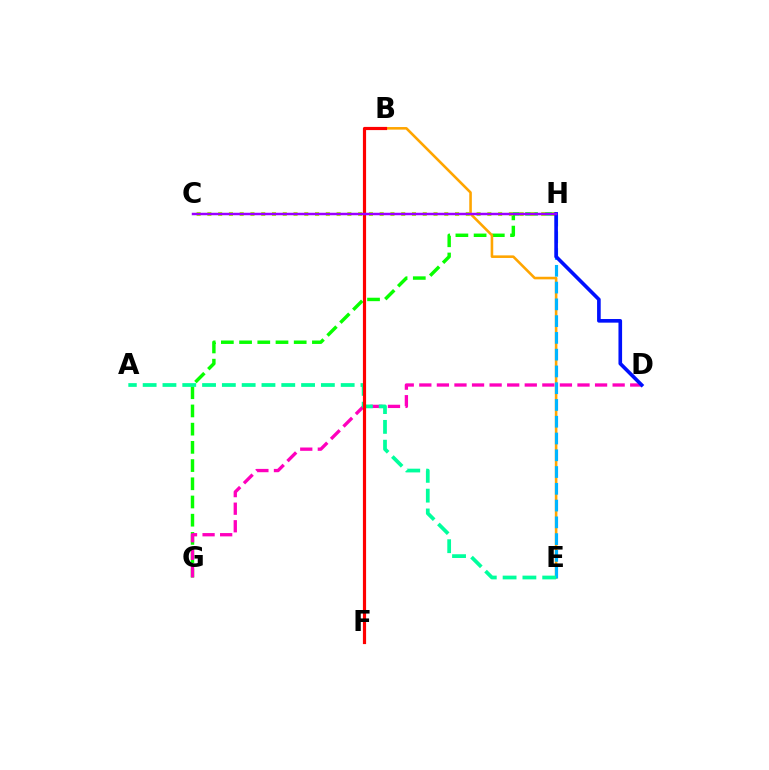{('G', 'H'): [{'color': '#08ff00', 'line_style': 'dashed', 'thickness': 2.47}], ('D', 'G'): [{'color': '#ff00bd', 'line_style': 'dashed', 'thickness': 2.39}], ('B', 'E'): [{'color': '#ffa500', 'line_style': 'solid', 'thickness': 1.86}], ('C', 'H'): [{'color': '#b3ff00', 'line_style': 'dotted', 'thickness': 2.93}, {'color': '#9b00ff', 'line_style': 'solid', 'thickness': 1.79}], ('E', 'H'): [{'color': '#00b5ff', 'line_style': 'dashed', 'thickness': 2.28}], ('D', 'H'): [{'color': '#0010ff', 'line_style': 'solid', 'thickness': 2.61}], ('A', 'E'): [{'color': '#00ff9d', 'line_style': 'dashed', 'thickness': 2.69}], ('B', 'F'): [{'color': '#ff0000', 'line_style': 'solid', 'thickness': 2.29}]}